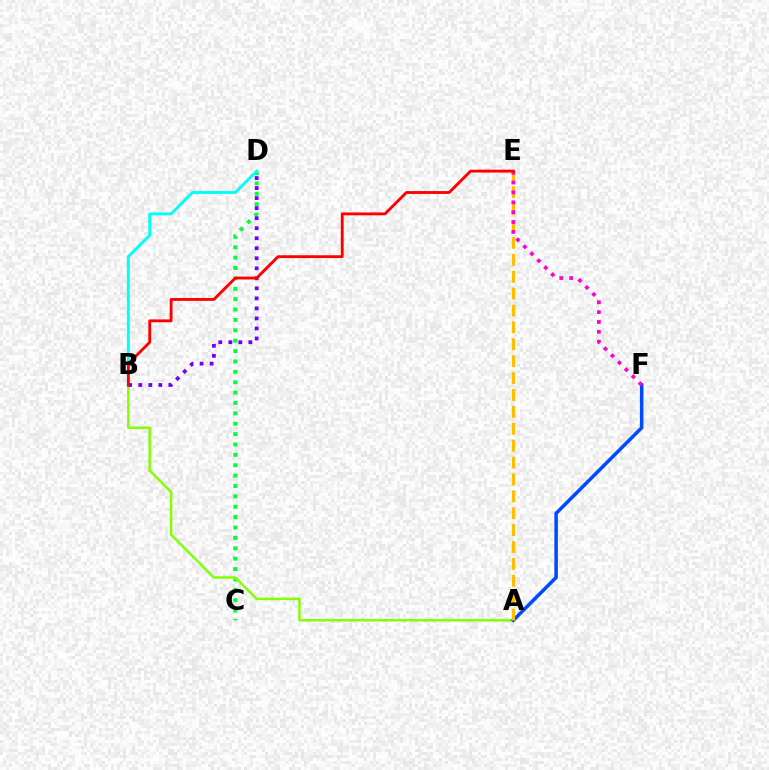{('C', 'D'): [{'color': '#00ff39', 'line_style': 'dotted', 'thickness': 2.82}], ('A', 'B'): [{'color': '#84ff00', 'line_style': 'solid', 'thickness': 1.77}], ('B', 'D'): [{'color': '#00fff6', 'line_style': 'solid', 'thickness': 2.09}, {'color': '#7200ff', 'line_style': 'dotted', 'thickness': 2.72}], ('A', 'F'): [{'color': '#004bff', 'line_style': 'solid', 'thickness': 2.53}], ('A', 'E'): [{'color': '#ffbd00', 'line_style': 'dashed', 'thickness': 2.29}], ('E', 'F'): [{'color': '#ff00cf', 'line_style': 'dotted', 'thickness': 2.68}], ('B', 'E'): [{'color': '#ff0000', 'line_style': 'solid', 'thickness': 2.05}]}